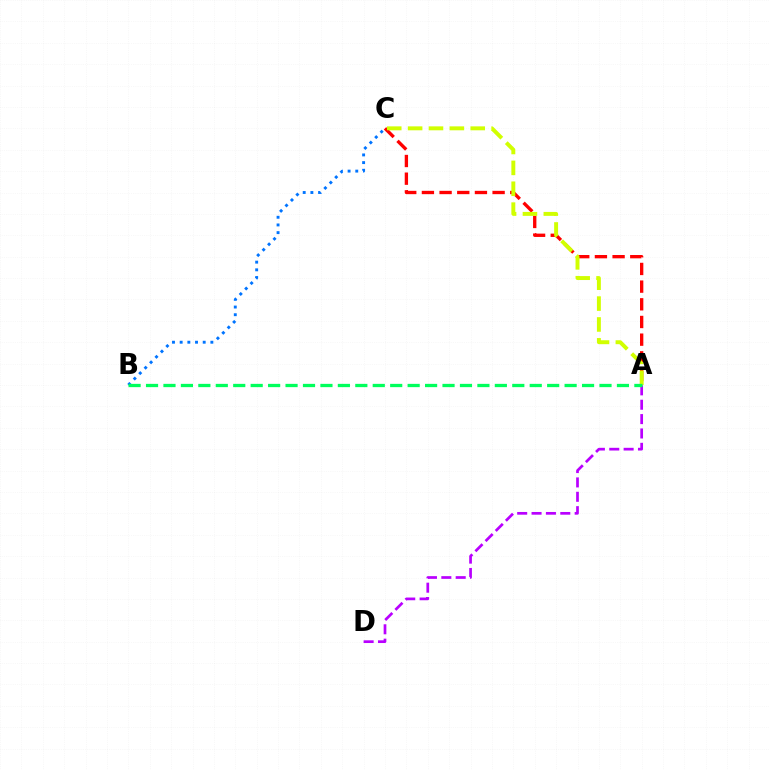{('B', 'C'): [{'color': '#0074ff', 'line_style': 'dotted', 'thickness': 2.09}], ('A', 'C'): [{'color': '#ff0000', 'line_style': 'dashed', 'thickness': 2.4}, {'color': '#d1ff00', 'line_style': 'dashed', 'thickness': 2.84}], ('A', 'D'): [{'color': '#b900ff', 'line_style': 'dashed', 'thickness': 1.95}], ('A', 'B'): [{'color': '#00ff5c', 'line_style': 'dashed', 'thickness': 2.37}]}